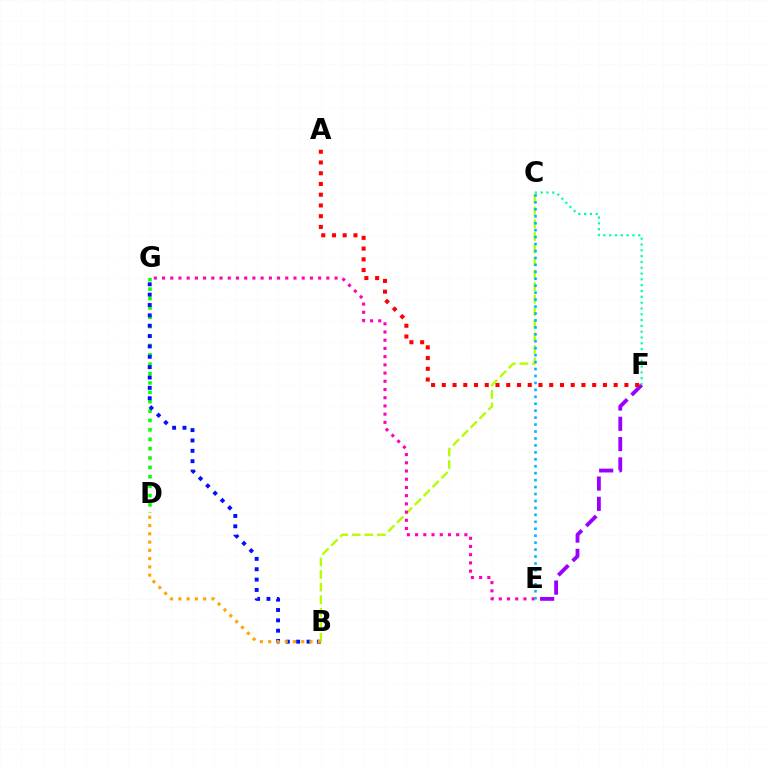{('D', 'G'): [{'color': '#08ff00', 'line_style': 'dotted', 'thickness': 2.55}], ('E', 'F'): [{'color': '#9b00ff', 'line_style': 'dashed', 'thickness': 2.76}], ('C', 'F'): [{'color': '#00ff9d', 'line_style': 'dotted', 'thickness': 1.58}], ('B', 'G'): [{'color': '#0010ff', 'line_style': 'dotted', 'thickness': 2.81}], ('B', 'C'): [{'color': '#b3ff00', 'line_style': 'dashed', 'thickness': 1.7}], ('A', 'F'): [{'color': '#ff0000', 'line_style': 'dotted', 'thickness': 2.92}], ('B', 'D'): [{'color': '#ffa500', 'line_style': 'dotted', 'thickness': 2.25}], ('E', 'G'): [{'color': '#ff00bd', 'line_style': 'dotted', 'thickness': 2.23}], ('C', 'E'): [{'color': '#00b5ff', 'line_style': 'dotted', 'thickness': 1.89}]}